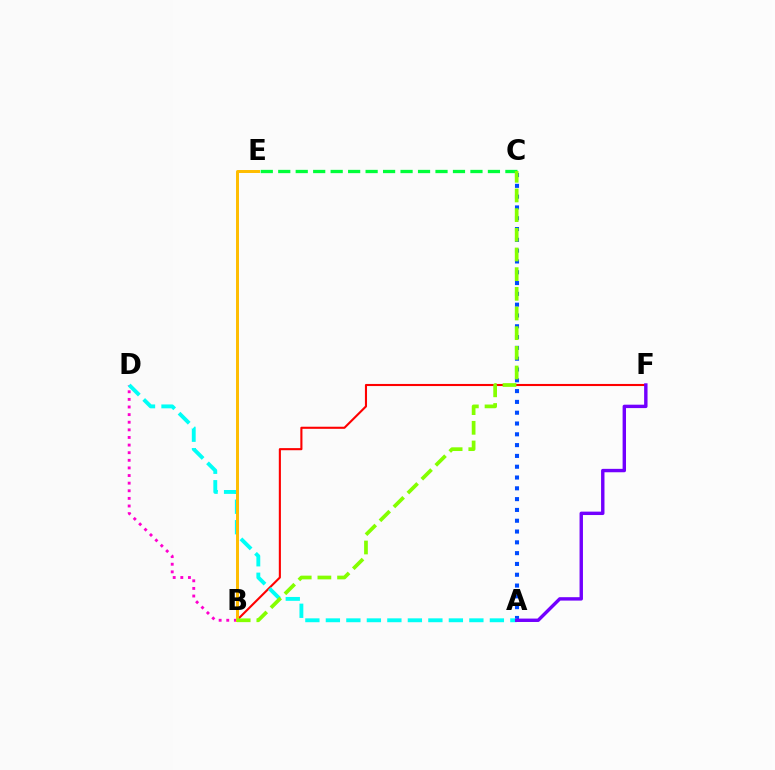{('B', 'F'): [{'color': '#ff0000', 'line_style': 'solid', 'thickness': 1.51}], ('A', 'C'): [{'color': '#004bff', 'line_style': 'dotted', 'thickness': 2.94}], ('B', 'D'): [{'color': '#ff00cf', 'line_style': 'dotted', 'thickness': 2.07}], ('A', 'D'): [{'color': '#00fff6', 'line_style': 'dashed', 'thickness': 2.78}], ('B', 'E'): [{'color': '#ffbd00', 'line_style': 'solid', 'thickness': 2.14}], ('C', 'E'): [{'color': '#00ff39', 'line_style': 'dashed', 'thickness': 2.37}], ('B', 'C'): [{'color': '#84ff00', 'line_style': 'dashed', 'thickness': 2.67}], ('A', 'F'): [{'color': '#7200ff', 'line_style': 'solid', 'thickness': 2.45}]}